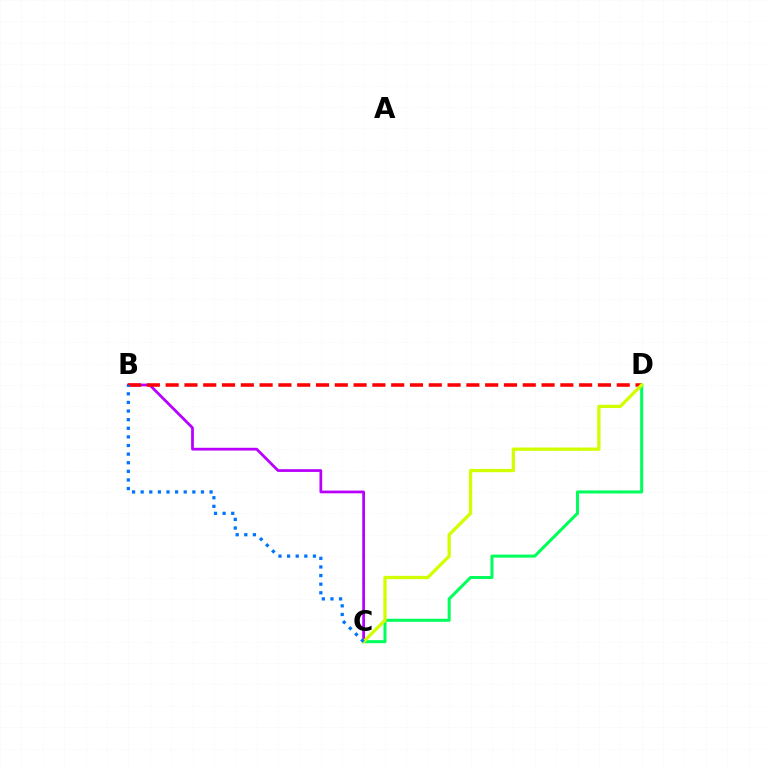{('B', 'C'): [{'color': '#b900ff', 'line_style': 'solid', 'thickness': 1.98}, {'color': '#0074ff', 'line_style': 'dotted', 'thickness': 2.34}], ('C', 'D'): [{'color': '#00ff5c', 'line_style': 'solid', 'thickness': 2.19}, {'color': '#d1ff00', 'line_style': 'solid', 'thickness': 2.38}], ('B', 'D'): [{'color': '#ff0000', 'line_style': 'dashed', 'thickness': 2.55}]}